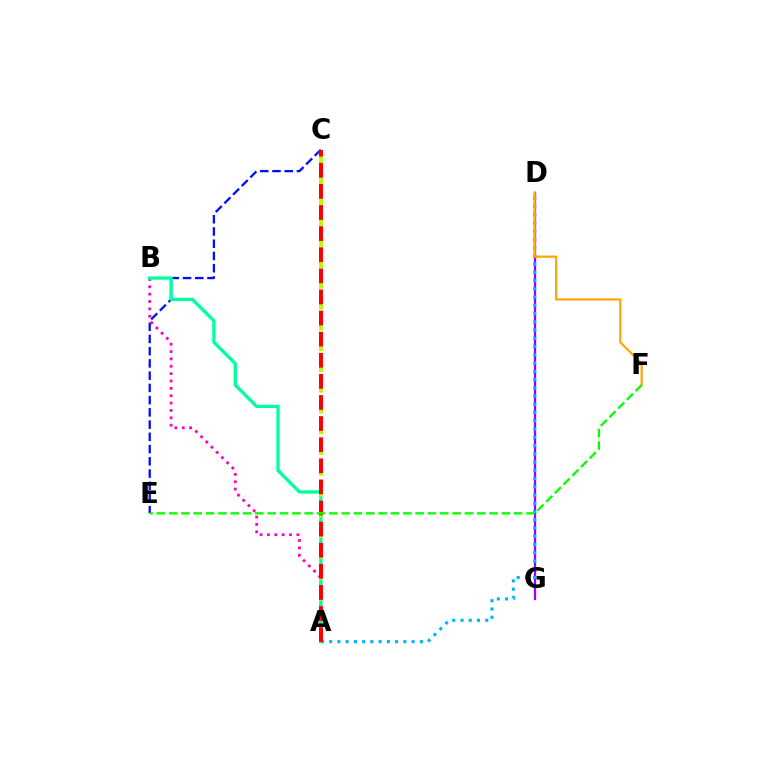{('D', 'G'): [{'color': '#9b00ff', 'line_style': 'solid', 'thickness': 1.67}], ('C', 'E'): [{'color': '#0010ff', 'line_style': 'dashed', 'thickness': 1.66}], ('A', 'B'): [{'color': '#ff00bd', 'line_style': 'dotted', 'thickness': 2.0}, {'color': '#00ff9d', 'line_style': 'solid', 'thickness': 2.38}], ('A', 'D'): [{'color': '#00b5ff', 'line_style': 'dotted', 'thickness': 2.24}], ('A', 'C'): [{'color': '#b3ff00', 'line_style': 'dashed', 'thickness': 2.82}, {'color': '#ff0000', 'line_style': 'dashed', 'thickness': 2.87}], ('D', 'F'): [{'color': '#ffa500', 'line_style': 'solid', 'thickness': 1.58}], ('E', 'F'): [{'color': '#08ff00', 'line_style': 'dashed', 'thickness': 1.67}]}